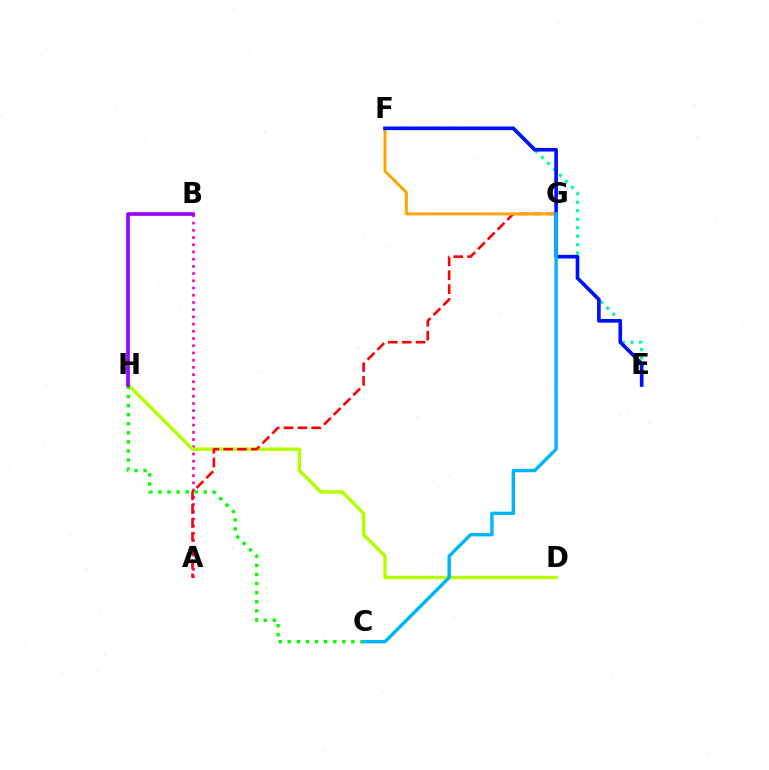{('A', 'B'): [{'color': '#ff00bd', 'line_style': 'dotted', 'thickness': 1.96}], ('D', 'H'): [{'color': '#b3ff00', 'line_style': 'solid', 'thickness': 2.48}], ('A', 'G'): [{'color': '#ff0000', 'line_style': 'dashed', 'thickness': 1.88}], ('E', 'F'): [{'color': '#00ff9d', 'line_style': 'dotted', 'thickness': 2.3}, {'color': '#0010ff', 'line_style': 'solid', 'thickness': 2.63}], ('C', 'H'): [{'color': '#08ff00', 'line_style': 'dotted', 'thickness': 2.47}], ('F', 'G'): [{'color': '#ffa500', 'line_style': 'solid', 'thickness': 2.13}], ('C', 'G'): [{'color': '#00b5ff', 'line_style': 'solid', 'thickness': 2.46}], ('B', 'H'): [{'color': '#9b00ff', 'line_style': 'solid', 'thickness': 2.64}]}